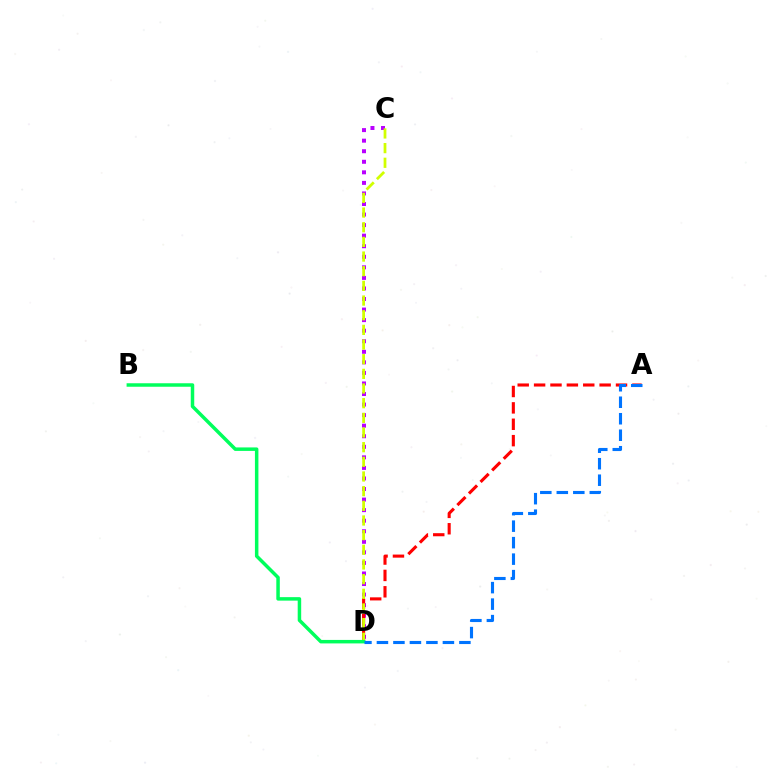{('C', 'D'): [{'color': '#b900ff', 'line_style': 'dotted', 'thickness': 2.87}, {'color': '#d1ff00', 'line_style': 'dashed', 'thickness': 1.99}], ('A', 'D'): [{'color': '#ff0000', 'line_style': 'dashed', 'thickness': 2.23}, {'color': '#0074ff', 'line_style': 'dashed', 'thickness': 2.24}], ('B', 'D'): [{'color': '#00ff5c', 'line_style': 'solid', 'thickness': 2.51}]}